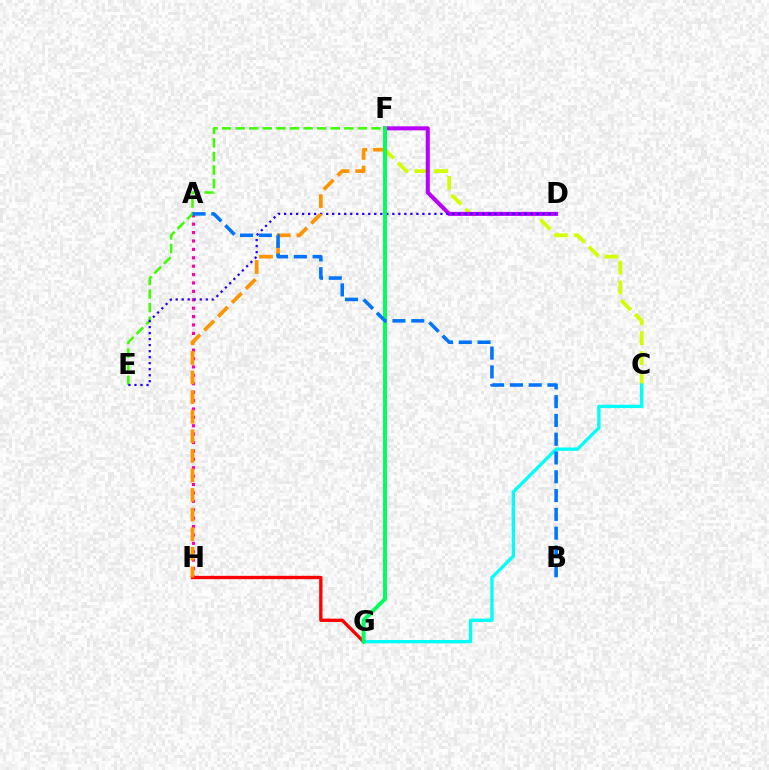{('A', 'H'): [{'color': '#ff00ac', 'line_style': 'dotted', 'thickness': 2.28}], ('C', 'F'): [{'color': '#d1ff00', 'line_style': 'dashed', 'thickness': 2.7}], ('E', 'F'): [{'color': '#3dff00', 'line_style': 'dashed', 'thickness': 1.85}], ('G', 'H'): [{'color': '#ff0000', 'line_style': 'solid', 'thickness': 2.39}], ('D', 'F'): [{'color': '#b900ff', 'line_style': 'solid', 'thickness': 2.92}], ('D', 'E'): [{'color': '#2500ff', 'line_style': 'dotted', 'thickness': 1.63}], ('F', 'H'): [{'color': '#ff9400', 'line_style': 'dashed', 'thickness': 2.66}], ('C', 'G'): [{'color': '#00fff6', 'line_style': 'solid', 'thickness': 2.4}], ('F', 'G'): [{'color': '#00ff5c', 'line_style': 'solid', 'thickness': 2.83}], ('A', 'B'): [{'color': '#0074ff', 'line_style': 'dashed', 'thickness': 2.55}]}